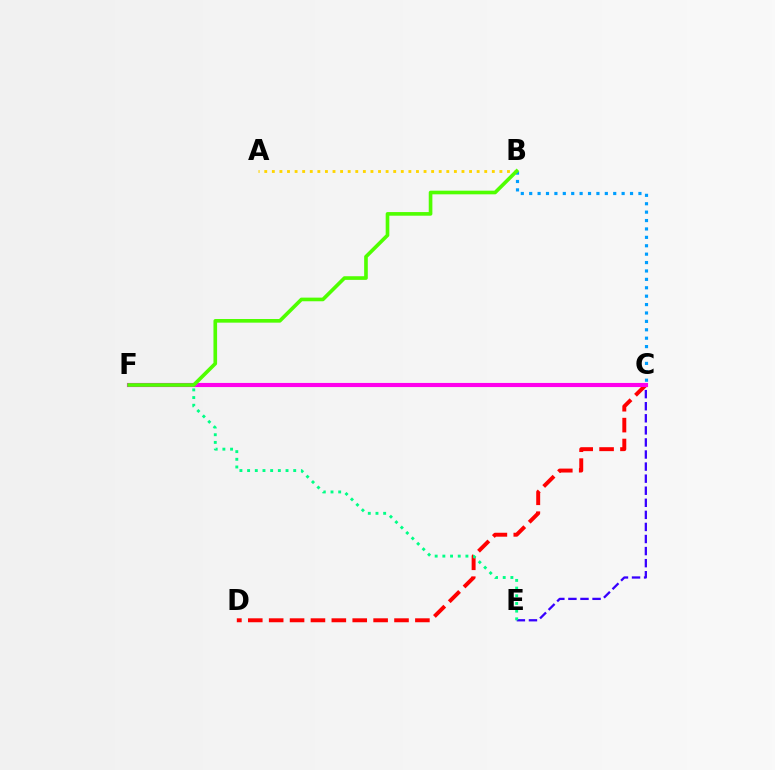{('C', 'E'): [{'color': '#3700ff', 'line_style': 'dashed', 'thickness': 1.64}], ('B', 'C'): [{'color': '#009eff', 'line_style': 'dotted', 'thickness': 2.28}], ('C', 'D'): [{'color': '#ff0000', 'line_style': 'dashed', 'thickness': 2.84}], ('E', 'F'): [{'color': '#00ff86', 'line_style': 'dotted', 'thickness': 2.09}], ('A', 'B'): [{'color': '#ffd500', 'line_style': 'dotted', 'thickness': 2.06}], ('C', 'F'): [{'color': '#ff00ed', 'line_style': 'solid', 'thickness': 2.96}], ('B', 'F'): [{'color': '#4fff00', 'line_style': 'solid', 'thickness': 2.62}]}